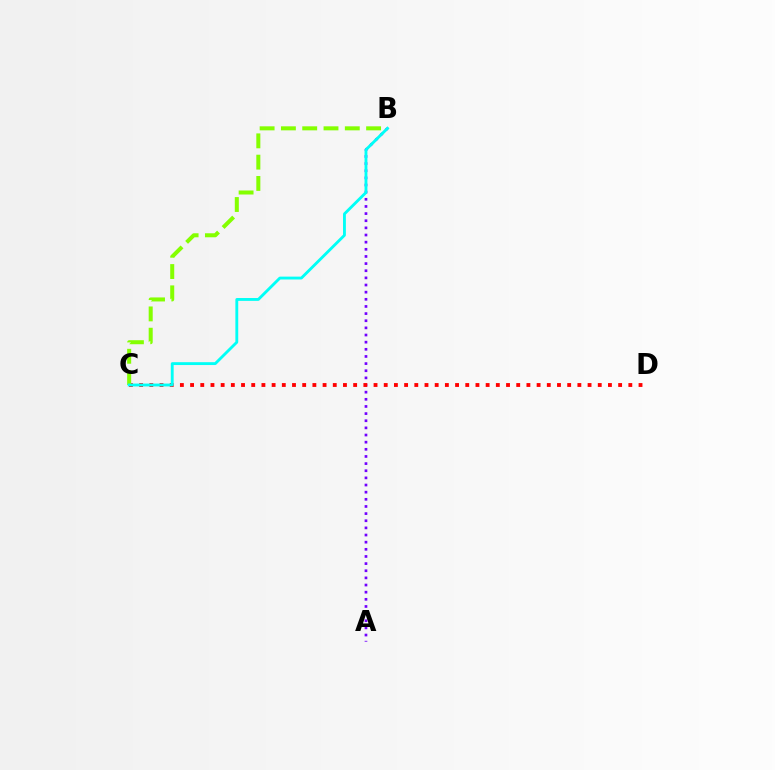{('A', 'B'): [{'color': '#7200ff', 'line_style': 'dotted', 'thickness': 1.94}], ('C', 'D'): [{'color': '#ff0000', 'line_style': 'dotted', 'thickness': 2.77}], ('B', 'C'): [{'color': '#84ff00', 'line_style': 'dashed', 'thickness': 2.89}, {'color': '#00fff6', 'line_style': 'solid', 'thickness': 2.05}]}